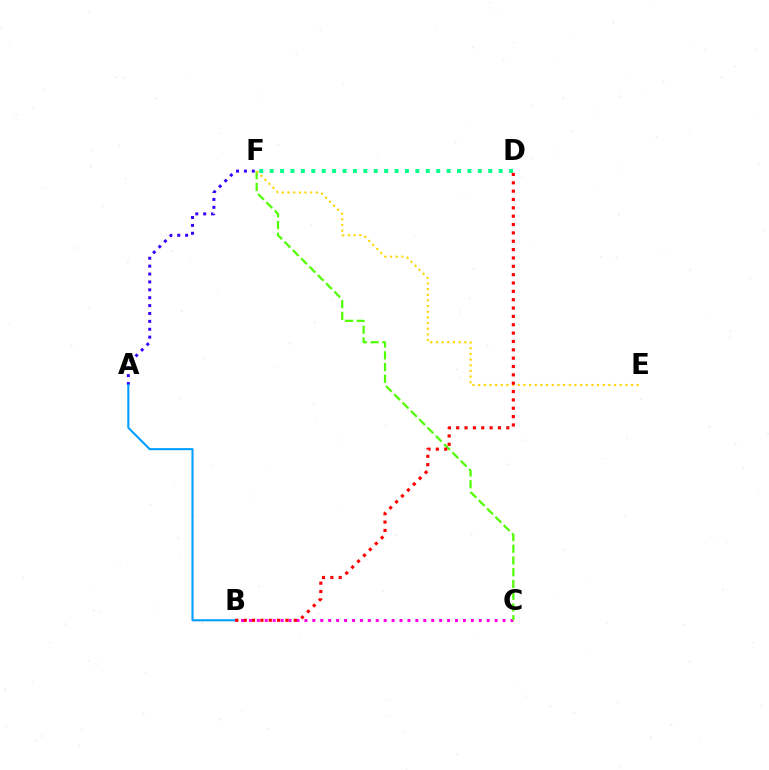{('A', 'F'): [{'color': '#3700ff', 'line_style': 'dotted', 'thickness': 2.14}], ('D', 'F'): [{'color': '#00ff86', 'line_style': 'dotted', 'thickness': 2.83}], ('A', 'B'): [{'color': '#009eff', 'line_style': 'solid', 'thickness': 1.51}], ('B', 'C'): [{'color': '#ff00ed', 'line_style': 'dotted', 'thickness': 2.15}], ('C', 'F'): [{'color': '#4fff00', 'line_style': 'dashed', 'thickness': 1.6}], ('E', 'F'): [{'color': '#ffd500', 'line_style': 'dotted', 'thickness': 1.54}], ('B', 'D'): [{'color': '#ff0000', 'line_style': 'dotted', 'thickness': 2.27}]}